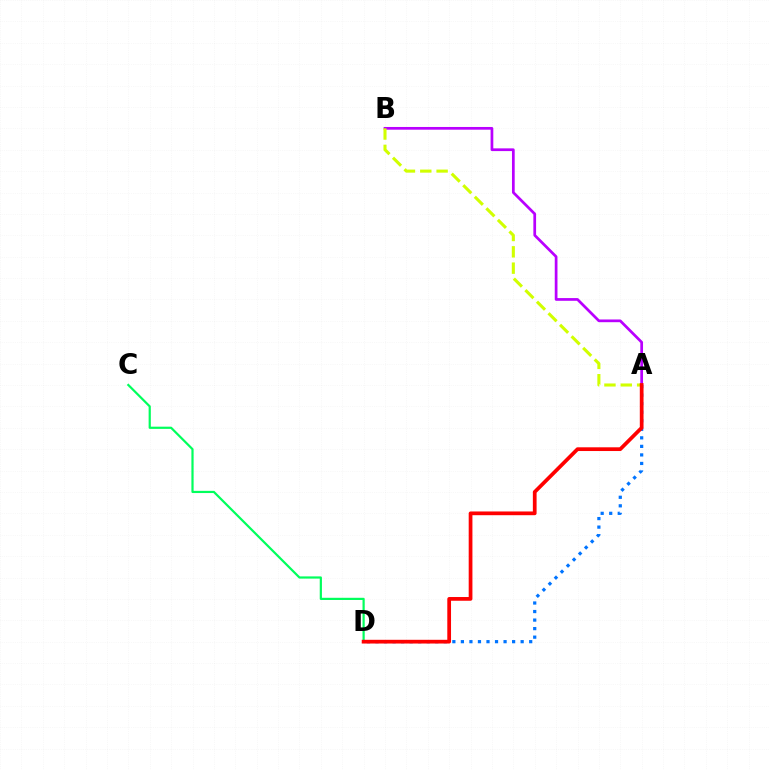{('A', 'D'): [{'color': '#0074ff', 'line_style': 'dotted', 'thickness': 2.32}, {'color': '#ff0000', 'line_style': 'solid', 'thickness': 2.69}], ('A', 'B'): [{'color': '#b900ff', 'line_style': 'solid', 'thickness': 1.96}, {'color': '#d1ff00', 'line_style': 'dashed', 'thickness': 2.22}], ('C', 'D'): [{'color': '#00ff5c', 'line_style': 'solid', 'thickness': 1.59}]}